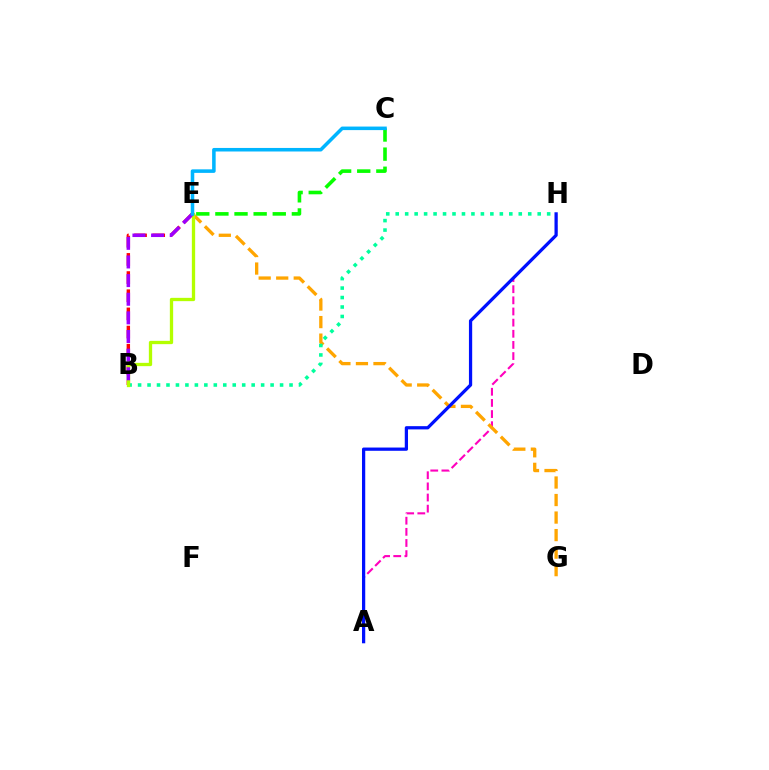{('A', 'H'): [{'color': '#ff00bd', 'line_style': 'dashed', 'thickness': 1.51}, {'color': '#0010ff', 'line_style': 'solid', 'thickness': 2.34}], ('E', 'G'): [{'color': '#ffa500', 'line_style': 'dashed', 'thickness': 2.38}], ('B', 'E'): [{'color': '#ff0000', 'line_style': 'dashed', 'thickness': 2.47}, {'color': '#b3ff00', 'line_style': 'solid', 'thickness': 2.38}, {'color': '#9b00ff', 'line_style': 'dashed', 'thickness': 2.53}], ('C', 'E'): [{'color': '#08ff00', 'line_style': 'dashed', 'thickness': 2.6}, {'color': '#00b5ff', 'line_style': 'solid', 'thickness': 2.55}], ('B', 'H'): [{'color': '#00ff9d', 'line_style': 'dotted', 'thickness': 2.57}]}